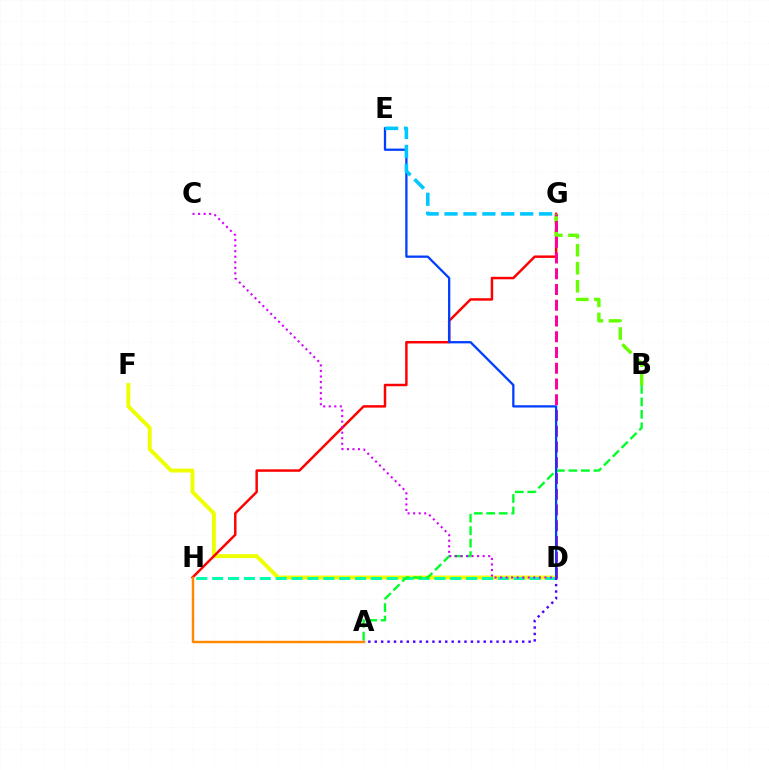{('D', 'F'): [{'color': '#eeff00', 'line_style': 'solid', 'thickness': 2.81}], ('G', 'H'): [{'color': '#ff0000', 'line_style': 'solid', 'thickness': 1.78}], ('B', 'G'): [{'color': '#66ff00', 'line_style': 'dashed', 'thickness': 2.45}], ('D', 'H'): [{'color': '#00ffaf', 'line_style': 'dashed', 'thickness': 2.16}], ('D', 'G'): [{'color': '#ff00a0', 'line_style': 'dashed', 'thickness': 2.14}], ('A', 'B'): [{'color': '#00ff27', 'line_style': 'dashed', 'thickness': 1.7}], ('D', 'E'): [{'color': '#003fff', 'line_style': 'solid', 'thickness': 1.65}], ('A', 'D'): [{'color': '#4f00ff', 'line_style': 'dotted', 'thickness': 1.74}], ('E', 'G'): [{'color': '#00c7ff', 'line_style': 'dashed', 'thickness': 2.57}], ('C', 'D'): [{'color': '#d600ff', 'line_style': 'dotted', 'thickness': 1.51}], ('A', 'H'): [{'color': '#ff8800', 'line_style': 'solid', 'thickness': 1.75}]}